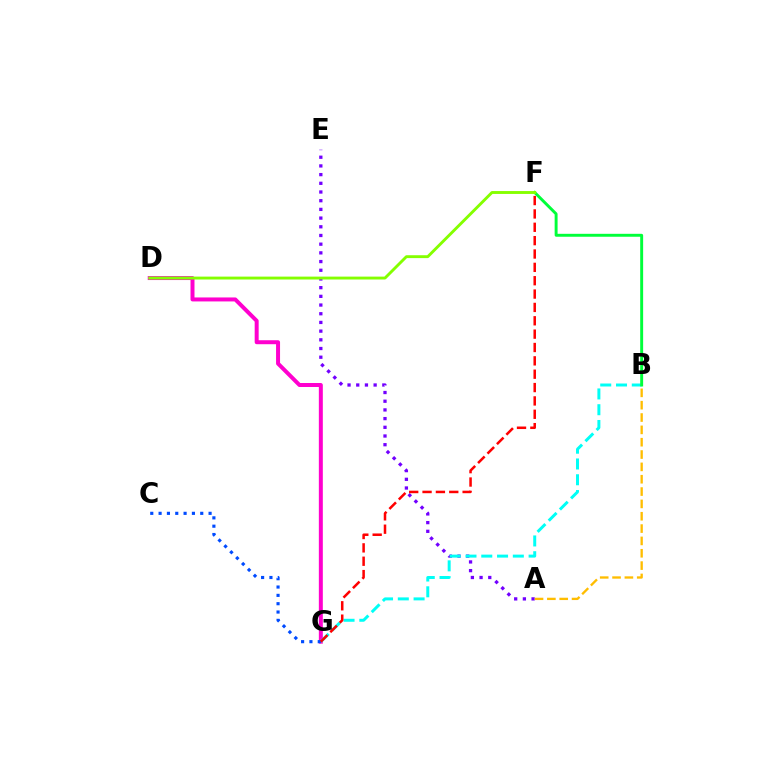{('A', 'E'): [{'color': '#7200ff', 'line_style': 'dotted', 'thickness': 2.36}], ('D', 'G'): [{'color': '#ff00cf', 'line_style': 'solid', 'thickness': 2.87}], ('B', 'G'): [{'color': '#00fff6', 'line_style': 'dashed', 'thickness': 2.14}], ('B', 'F'): [{'color': '#00ff39', 'line_style': 'solid', 'thickness': 2.11}], ('D', 'F'): [{'color': '#84ff00', 'line_style': 'solid', 'thickness': 2.08}], ('A', 'B'): [{'color': '#ffbd00', 'line_style': 'dashed', 'thickness': 1.68}], ('C', 'G'): [{'color': '#004bff', 'line_style': 'dotted', 'thickness': 2.26}], ('F', 'G'): [{'color': '#ff0000', 'line_style': 'dashed', 'thickness': 1.81}]}